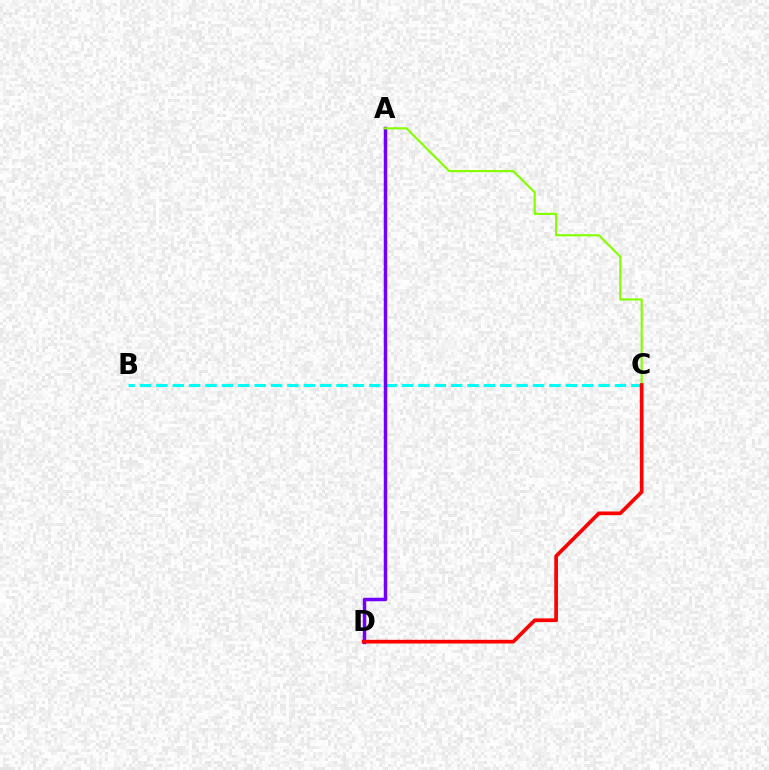{('B', 'C'): [{'color': '#00fff6', 'line_style': 'dashed', 'thickness': 2.22}], ('A', 'D'): [{'color': '#7200ff', 'line_style': 'solid', 'thickness': 2.5}], ('A', 'C'): [{'color': '#84ff00', 'line_style': 'solid', 'thickness': 1.55}], ('C', 'D'): [{'color': '#ff0000', 'line_style': 'solid', 'thickness': 2.66}]}